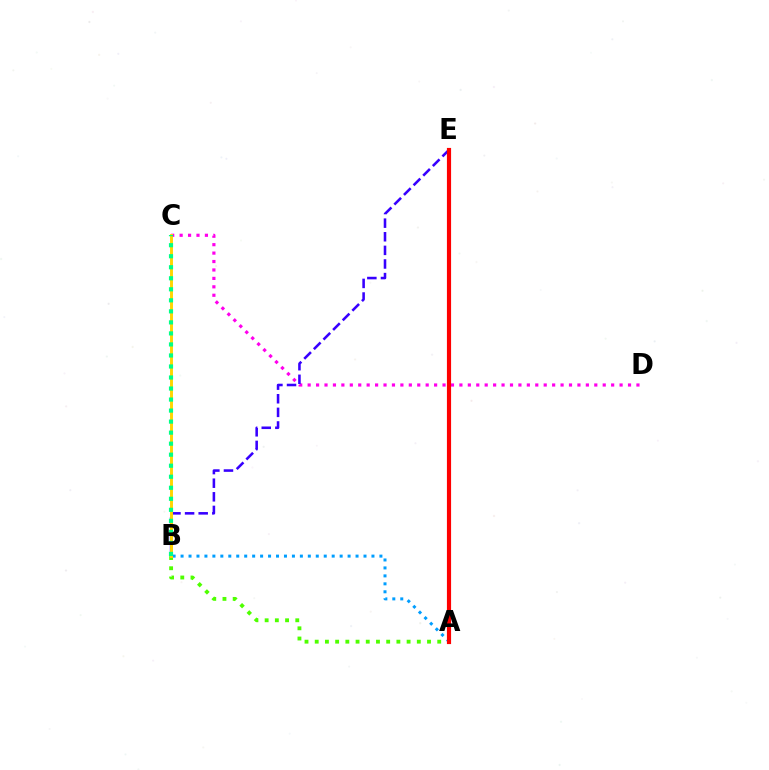{('C', 'D'): [{'color': '#ff00ed', 'line_style': 'dotted', 'thickness': 2.29}], ('A', 'B'): [{'color': '#4fff00', 'line_style': 'dotted', 'thickness': 2.77}, {'color': '#009eff', 'line_style': 'dotted', 'thickness': 2.16}], ('B', 'E'): [{'color': '#3700ff', 'line_style': 'dashed', 'thickness': 1.85}], ('B', 'C'): [{'color': '#ffd500', 'line_style': 'solid', 'thickness': 2.11}, {'color': '#00ff86', 'line_style': 'dotted', 'thickness': 3.0}], ('A', 'E'): [{'color': '#ff0000', 'line_style': 'solid', 'thickness': 3.0}]}